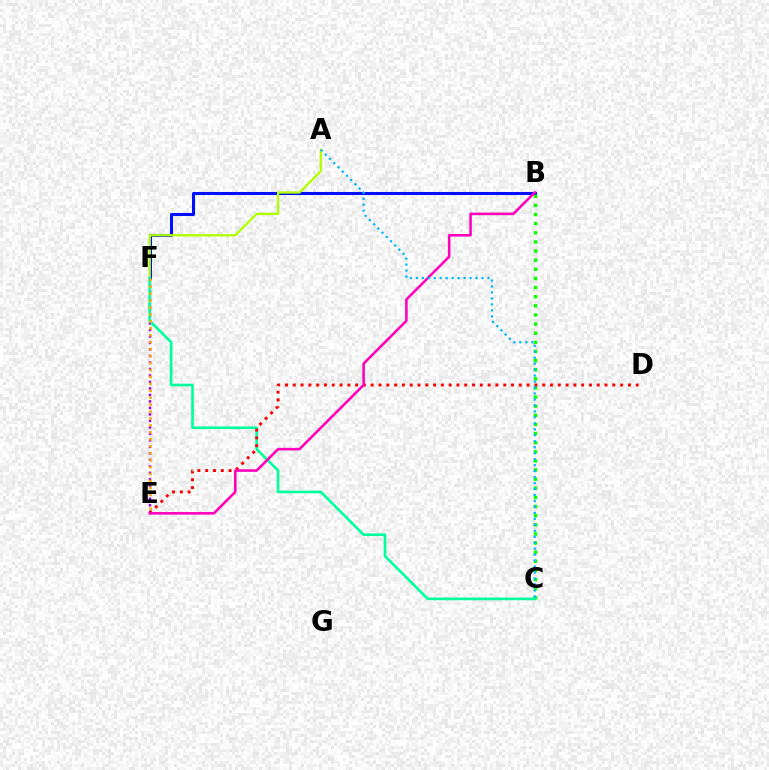{('B', 'F'): [{'color': '#0010ff', 'line_style': 'solid', 'thickness': 2.19}], ('E', 'F'): [{'color': '#9b00ff', 'line_style': 'dotted', 'thickness': 1.76}, {'color': '#ffa500', 'line_style': 'dotted', 'thickness': 1.88}], ('B', 'C'): [{'color': '#08ff00', 'line_style': 'dotted', 'thickness': 2.48}], ('A', 'F'): [{'color': '#b3ff00', 'line_style': 'solid', 'thickness': 1.67}], ('C', 'F'): [{'color': '#00ff9d', 'line_style': 'solid', 'thickness': 1.9}], ('D', 'E'): [{'color': '#ff0000', 'line_style': 'dotted', 'thickness': 2.12}], ('B', 'E'): [{'color': '#ff00bd', 'line_style': 'solid', 'thickness': 1.85}], ('A', 'C'): [{'color': '#00b5ff', 'line_style': 'dotted', 'thickness': 1.62}]}